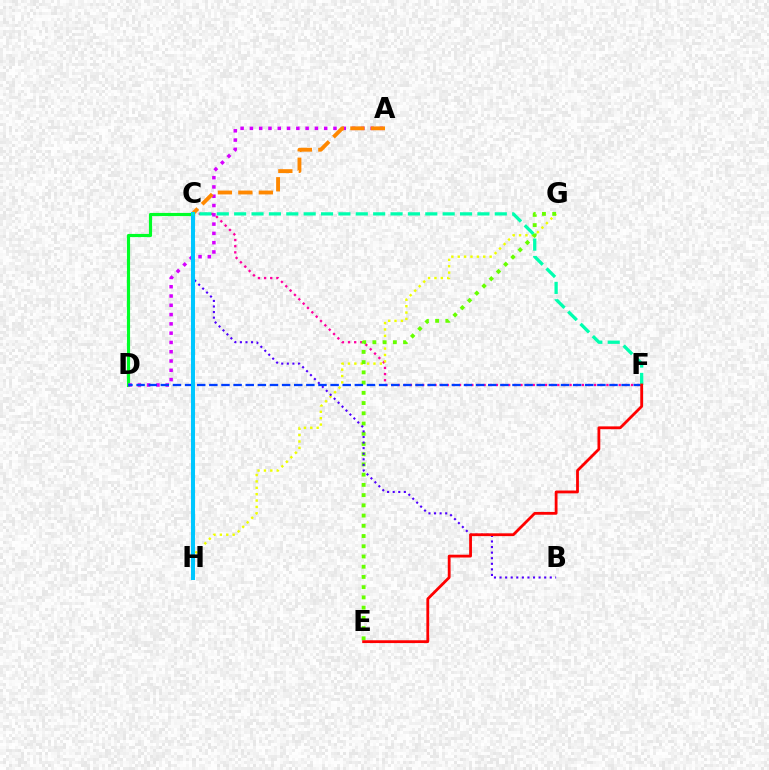{('C', 'F'): [{'color': '#ff00a0', 'line_style': 'dotted', 'thickness': 1.67}, {'color': '#00ffaf', 'line_style': 'dashed', 'thickness': 2.36}], ('G', 'H'): [{'color': '#eeff00', 'line_style': 'dotted', 'thickness': 1.73}], ('E', 'G'): [{'color': '#66ff00', 'line_style': 'dotted', 'thickness': 2.78}], ('C', 'D'): [{'color': '#00ff27', 'line_style': 'solid', 'thickness': 2.28}], ('B', 'C'): [{'color': '#4f00ff', 'line_style': 'dotted', 'thickness': 1.52}], ('A', 'D'): [{'color': '#d600ff', 'line_style': 'dotted', 'thickness': 2.52}], ('D', 'F'): [{'color': '#003fff', 'line_style': 'dashed', 'thickness': 1.65}], ('A', 'C'): [{'color': '#ff8800', 'line_style': 'dashed', 'thickness': 2.78}], ('C', 'H'): [{'color': '#00c7ff', 'line_style': 'solid', 'thickness': 2.91}], ('E', 'F'): [{'color': '#ff0000', 'line_style': 'solid', 'thickness': 2.02}]}